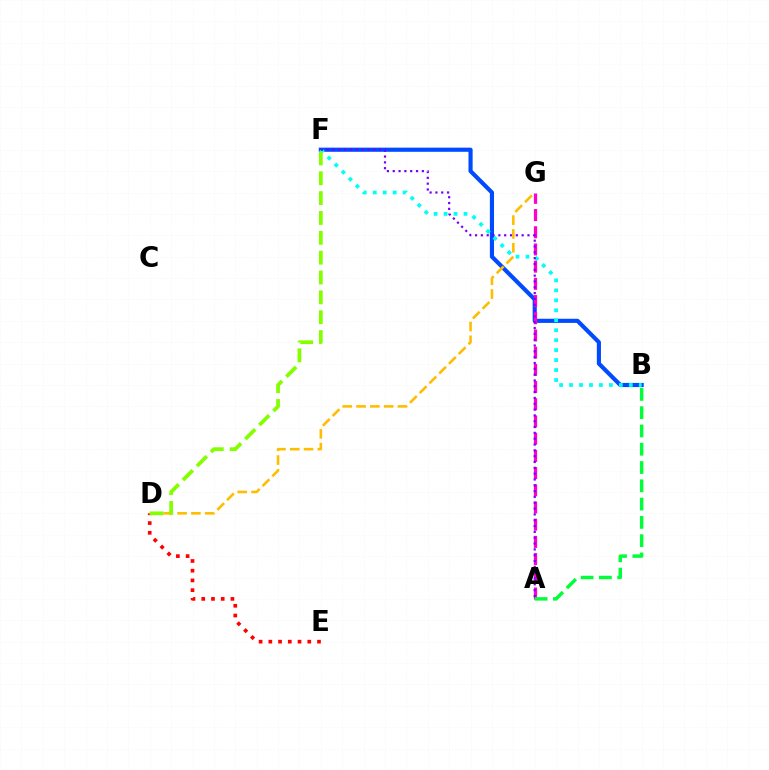{('B', 'F'): [{'color': '#004bff', 'line_style': 'solid', 'thickness': 2.98}, {'color': '#00fff6', 'line_style': 'dotted', 'thickness': 2.71}], ('D', 'E'): [{'color': '#ff0000', 'line_style': 'dotted', 'thickness': 2.64}], ('A', 'G'): [{'color': '#ff00cf', 'line_style': 'dashed', 'thickness': 2.34}], ('A', 'F'): [{'color': '#7200ff', 'line_style': 'dotted', 'thickness': 1.58}], ('D', 'G'): [{'color': '#ffbd00', 'line_style': 'dashed', 'thickness': 1.87}], ('D', 'F'): [{'color': '#84ff00', 'line_style': 'dashed', 'thickness': 2.7}], ('A', 'B'): [{'color': '#00ff39', 'line_style': 'dashed', 'thickness': 2.48}]}